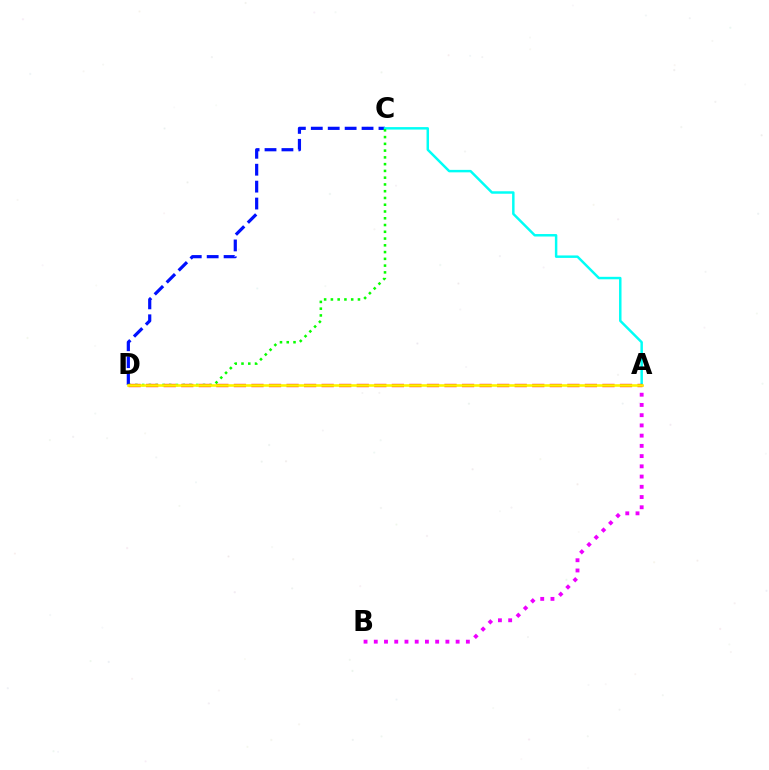{('C', 'D'): [{'color': '#0010ff', 'line_style': 'dashed', 'thickness': 2.3}, {'color': '#08ff00', 'line_style': 'dotted', 'thickness': 1.84}], ('A', 'C'): [{'color': '#00fff6', 'line_style': 'solid', 'thickness': 1.78}], ('A', 'B'): [{'color': '#ee00ff', 'line_style': 'dotted', 'thickness': 2.78}], ('A', 'D'): [{'color': '#ff0000', 'line_style': 'dashed', 'thickness': 2.38}, {'color': '#fcf500', 'line_style': 'solid', 'thickness': 1.88}]}